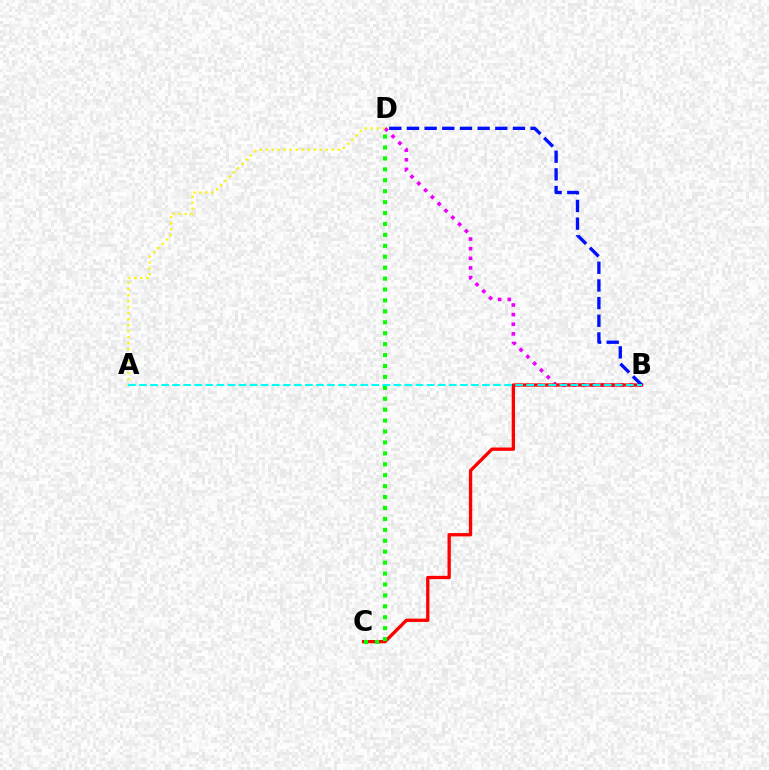{('B', 'D'): [{'color': '#ee00ff', 'line_style': 'dotted', 'thickness': 2.61}, {'color': '#0010ff', 'line_style': 'dashed', 'thickness': 2.4}], ('B', 'C'): [{'color': '#ff0000', 'line_style': 'solid', 'thickness': 2.38}], ('A', 'D'): [{'color': '#fcf500', 'line_style': 'dotted', 'thickness': 1.63}], ('C', 'D'): [{'color': '#08ff00', 'line_style': 'dotted', 'thickness': 2.97}], ('A', 'B'): [{'color': '#00fff6', 'line_style': 'dashed', 'thickness': 1.5}]}